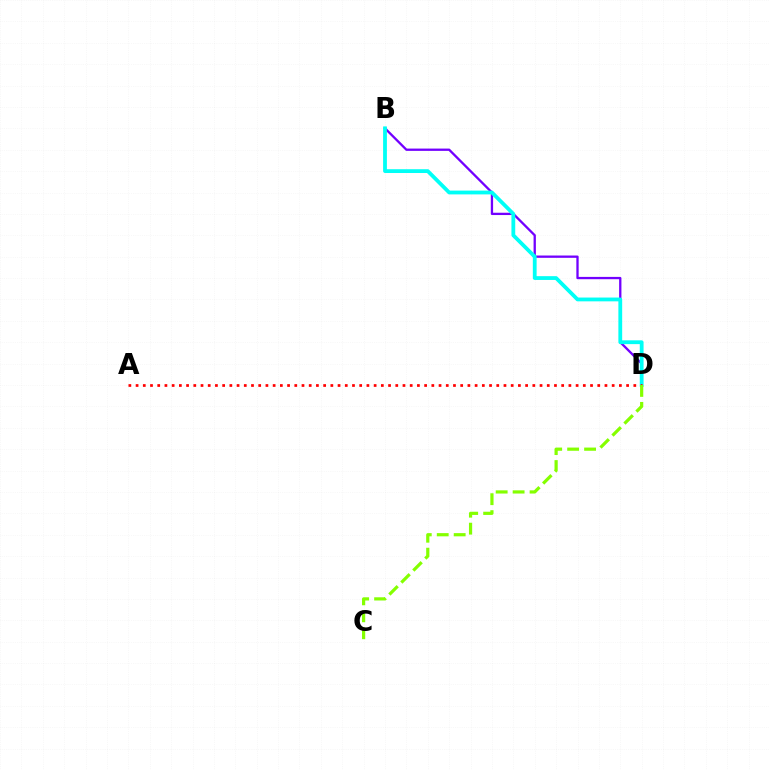{('B', 'D'): [{'color': '#7200ff', 'line_style': 'solid', 'thickness': 1.66}, {'color': '#00fff6', 'line_style': 'solid', 'thickness': 2.73}], ('A', 'D'): [{'color': '#ff0000', 'line_style': 'dotted', 'thickness': 1.96}], ('C', 'D'): [{'color': '#84ff00', 'line_style': 'dashed', 'thickness': 2.3}]}